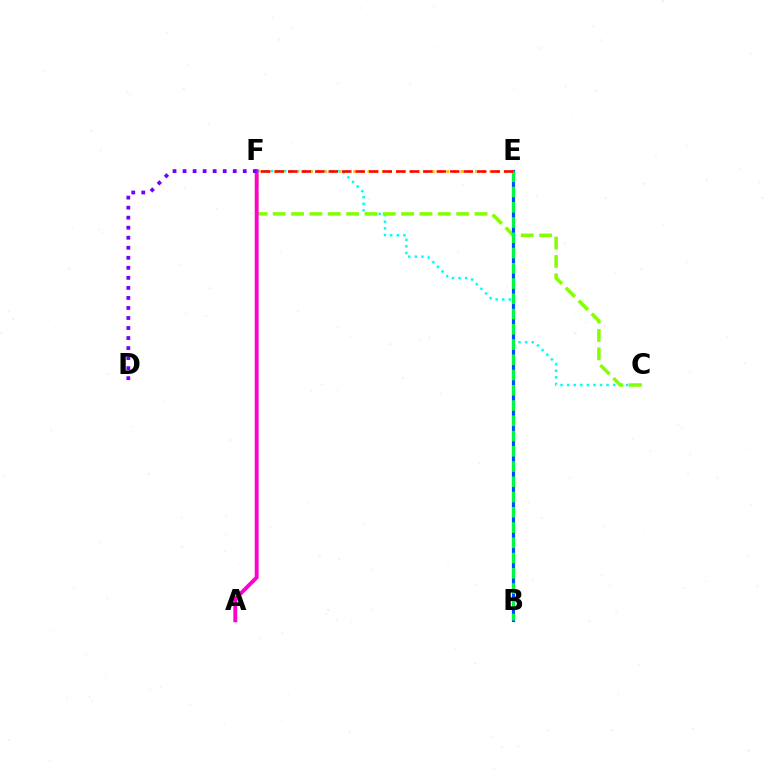{('C', 'F'): [{'color': '#00fff6', 'line_style': 'dotted', 'thickness': 1.78}, {'color': '#84ff00', 'line_style': 'dashed', 'thickness': 2.49}], ('A', 'F'): [{'color': '#ff00cf', 'line_style': 'solid', 'thickness': 2.8}], ('B', 'E'): [{'color': '#004bff', 'line_style': 'solid', 'thickness': 2.3}, {'color': '#00ff39', 'line_style': 'dashed', 'thickness': 2.07}], ('D', 'F'): [{'color': '#7200ff', 'line_style': 'dotted', 'thickness': 2.73}], ('E', 'F'): [{'color': '#ffbd00', 'line_style': 'dotted', 'thickness': 1.95}, {'color': '#ff0000', 'line_style': 'dashed', 'thickness': 1.83}]}